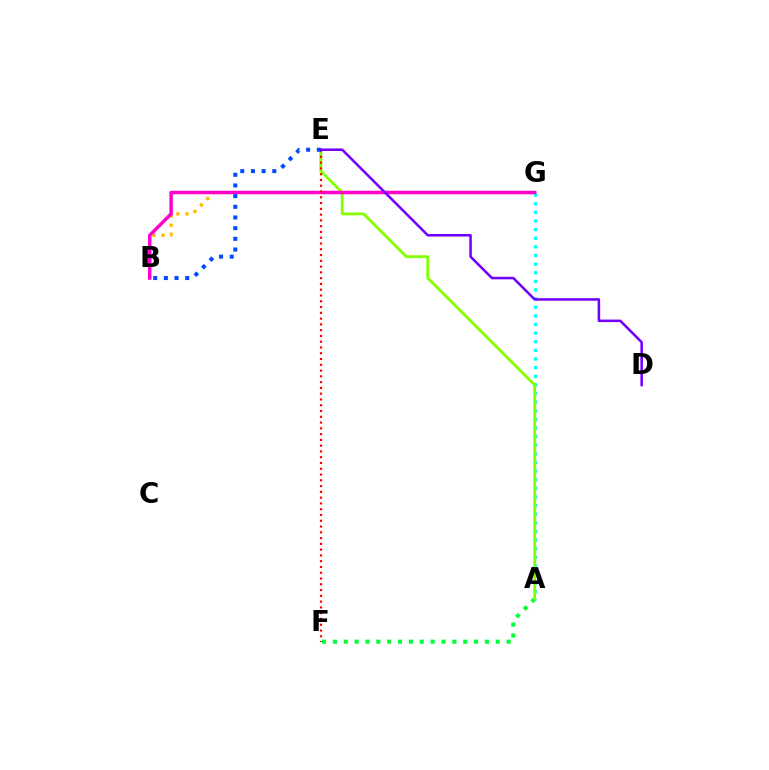{('B', 'G'): [{'color': '#ffbd00', 'line_style': 'dotted', 'thickness': 2.46}, {'color': '#ff00cf', 'line_style': 'solid', 'thickness': 2.48}], ('A', 'G'): [{'color': '#00fff6', 'line_style': 'dotted', 'thickness': 2.34}], ('A', 'F'): [{'color': '#00ff39', 'line_style': 'dotted', 'thickness': 2.95}], ('A', 'E'): [{'color': '#84ff00', 'line_style': 'solid', 'thickness': 2.06}], ('E', 'F'): [{'color': '#ff0000', 'line_style': 'dotted', 'thickness': 1.57}], ('B', 'E'): [{'color': '#004bff', 'line_style': 'dotted', 'thickness': 2.9}], ('D', 'E'): [{'color': '#7200ff', 'line_style': 'solid', 'thickness': 1.83}]}